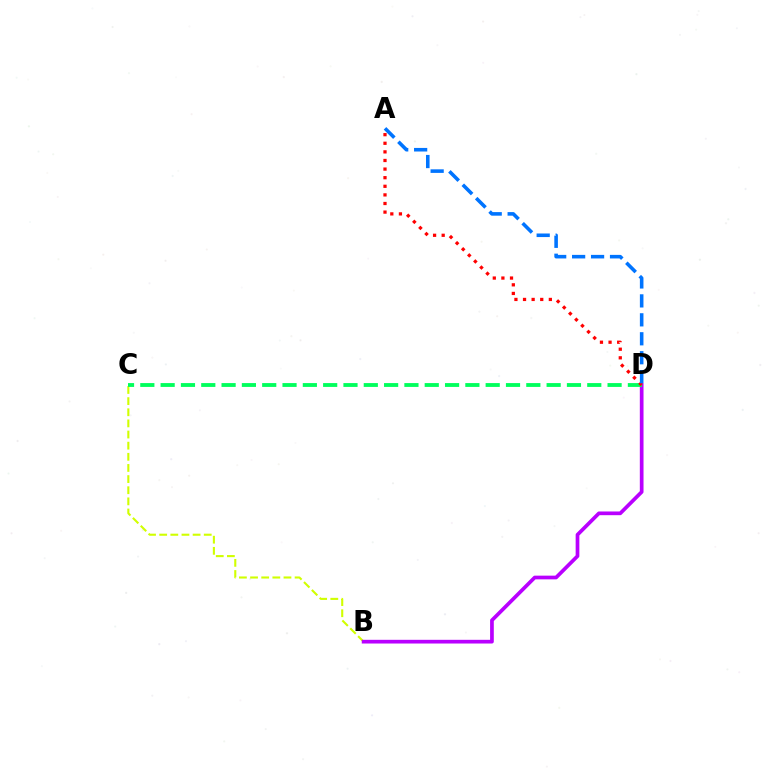{('B', 'C'): [{'color': '#d1ff00', 'line_style': 'dashed', 'thickness': 1.51}], ('B', 'D'): [{'color': '#b900ff', 'line_style': 'solid', 'thickness': 2.67}], ('C', 'D'): [{'color': '#00ff5c', 'line_style': 'dashed', 'thickness': 2.76}], ('A', 'D'): [{'color': '#ff0000', 'line_style': 'dotted', 'thickness': 2.34}, {'color': '#0074ff', 'line_style': 'dashed', 'thickness': 2.57}]}